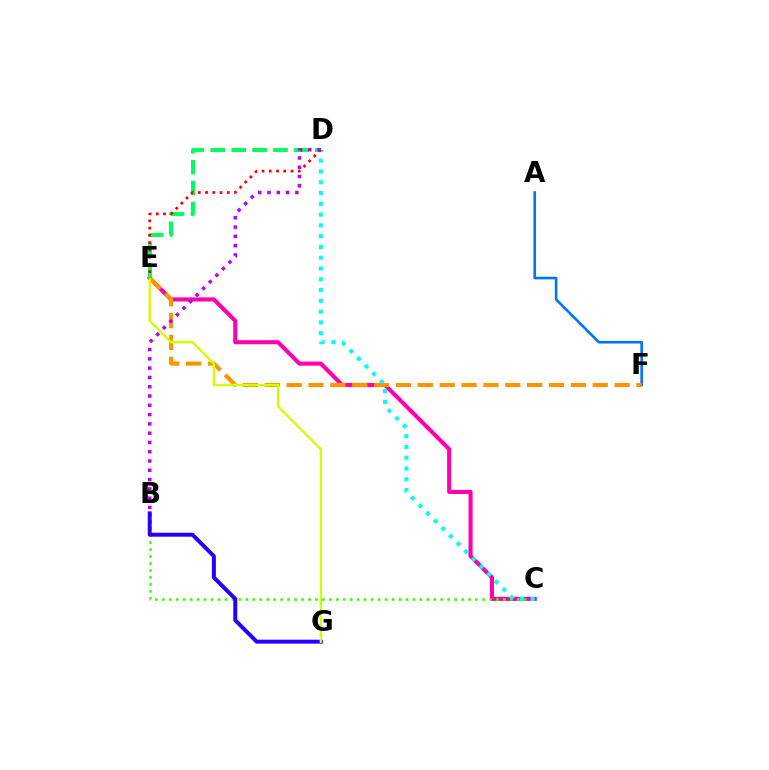{('A', 'F'): [{'color': '#0074ff', 'line_style': 'solid', 'thickness': 1.89}], ('C', 'E'): [{'color': '#ff00ac', 'line_style': 'solid', 'thickness': 2.95}], ('E', 'F'): [{'color': '#ff9400', 'line_style': 'dashed', 'thickness': 2.97}], ('B', 'C'): [{'color': '#3dff00', 'line_style': 'dotted', 'thickness': 1.89}], ('B', 'G'): [{'color': '#2500ff', 'line_style': 'solid', 'thickness': 2.85}], ('C', 'D'): [{'color': '#00fff6', 'line_style': 'dotted', 'thickness': 2.93}], ('D', 'E'): [{'color': '#00ff5c', 'line_style': 'dashed', 'thickness': 2.84}, {'color': '#ff0000', 'line_style': 'dotted', 'thickness': 1.97}], ('E', 'G'): [{'color': '#d1ff00', 'line_style': 'solid', 'thickness': 1.67}], ('B', 'D'): [{'color': '#b900ff', 'line_style': 'dotted', 'thickness': 2.52}]}